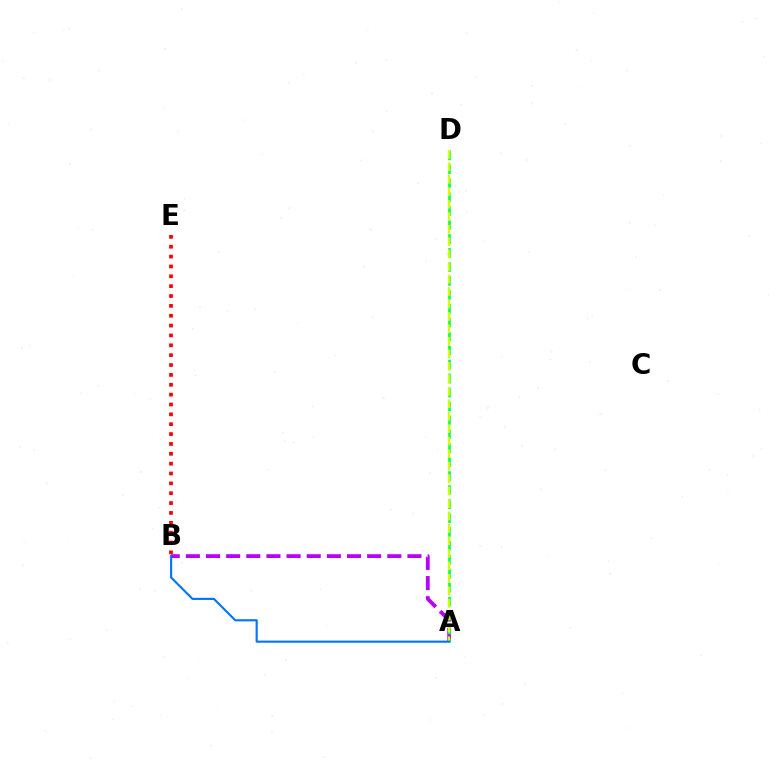{('A', 'B'): [{'color': '#b900ff', 'line_style': 'dashed', 'thickness': 2.74}, {'color': '#0074ff', 'line_style': 'solid', 'thickness': 1.52}], ('B', 'E'): [{'color': '#ff0000', 'line_style': 'dotted', 'thickness': 2.68}], ('A', 'D'): [{'color': '#00ff5c', 'line_style': 'dashed', 'thickness': 1.89}, {'color': '#d1ff00', 'line_style': 'dashed', 'thickness': 1.69}]}